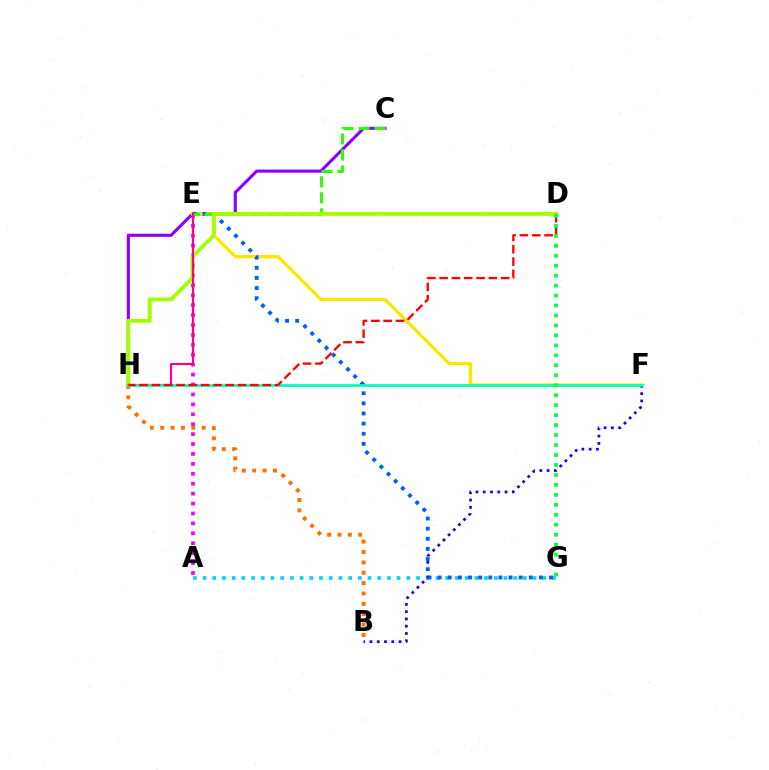{('A', 'E'): [{'color': '#fa00f9', 'line_style': 'dotted', 'thickness': 2.7}], ('C', 'H'): [{'color': '#8a00ff', 'line_style': 'solid', 'thickness': 2.23}], ('A', 'G'): [{'color': '#00d3ff', 'line_style': 'dotted', 'thickness': 2.64}], ('E', 'F'): [{'color': '#ffe600', 'line_style': 'solid', 'thickness': 2.39}], ('B', 'F'): [{'color': '#1900ff', 'line_style': 'dotted', 'thickness': 1.98}], ('E', 'G'): [{'color': '#005dff', 'line_style': 'dotted', 'thickness': 2.75}], ('C', 'E'): [{'color': '#31ff00', 'line_style': 'dashed', 'thickness': 2.17}], ('B', 'H'): [{'color': '#ff7000', 'line_style': 'dotted', 'thickness': 2.82}], ('D', 'H'): [{'color': '#a2ff00', 'line_style': 'solid', 'thickness': 2.79}, {'color': '#ff0000', 'line_style': 'dashed', 'thickness': 1.67}], ('E', 'H'): [{'color': '#ff0088', 'line_style': 'solid', 'thickness': 1.54}], ('F', 'H'): [{'color': '#00ffbb', 'line_style': 'solid', 'thickness': 1.96}], ('D', 'G'): [{'color': '#00ff45', 'line_style': 'dotted', 'thickness': 2.71}]}